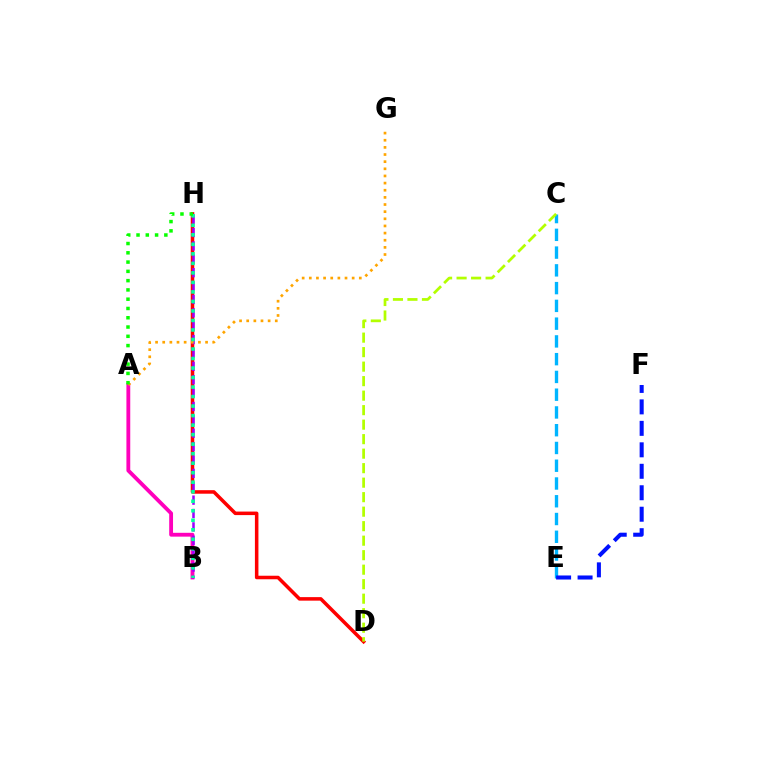{('A', 'B'): [{'color': '#ff00bd', 'line_style': 'solid', 'thickness': 2.76}], ('D', 'H'): [{'color': '#ff0000', 'line_style': 'solid', 'thickness': 2.54}], ('B', 'H'): [{'color': '#9b00ff', 'line_style': 'dashed', 'thickness': 1.82}, {'color': '#00ff9d', 'line_style': 'dotted', 'thickness': 2.59}], ('A', 'G'): [{'color': '#ffa500', 'line_style': 'dotted', 'thickness': 1.94}], ('C', 'E'): [{'color': '#00b5ff', 'line_style': 'dashed', 'thickness': 2.41}], ('E', 'F'): [{'color': '#0010ff', 'line_style': 'dashed', 'thickness': 2.92}], ('C', 'D'): [{'color': '#b3ff00', 'line_style': 'dashed', 'thickness': 1.97}], ('A', 'H'): [{'color': '#08ff00', 'line_style': 'dotted', 'thickness': 2.52}]}